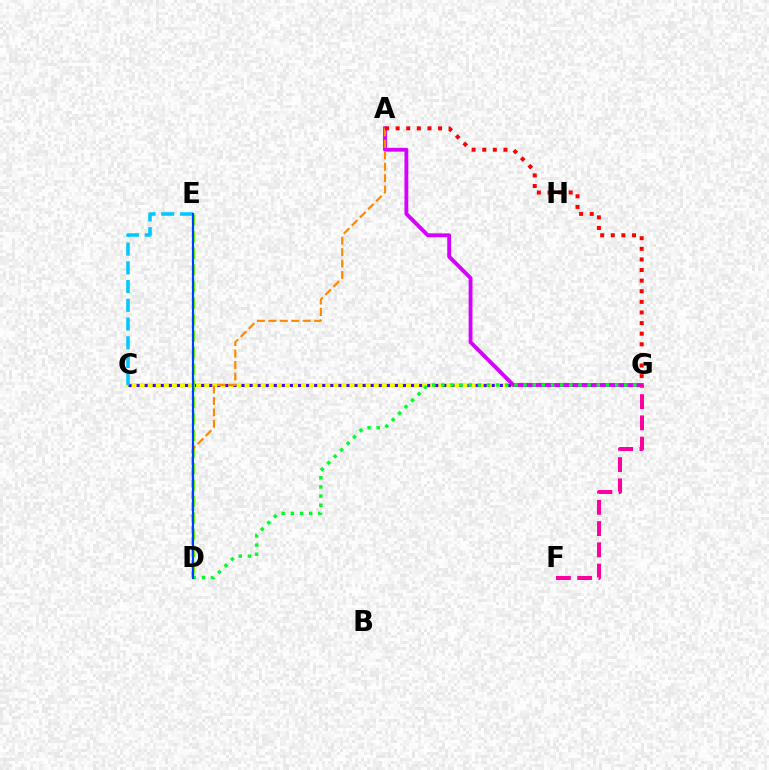{('C', 'G'): [{'color': '#eeff00', 'line_style': 'solid', 'thickness': 2.93}, {'color': '#4f00ff', 'line_style': 'dotted', 'thickness': 2.19}], ('A', 'G'): [{'color': '#d600ff', 'line_style': 'solid', 'thickness': 2.78}, {'color': '#ff0000', 'line_style': 'dotted', 'thickness': 2.88}], ('C', 'E'): [{'color': '#00c7ff', 'line_style': 'dashed', 'thickness': 2.54}], ('F', 'G'): [{'color': '#ff00a0', 'line_style': 'dashed', 'thickness': 2.89}], ('D', 'E'): [{'color': '#00ffaf', 'line_style': 'dotted', 'thickness': 1.78}, {'color': '#66ff00', 'line_style': 'dashed', 'thickness': 2.25}, {'color': '#003fff', 'line_style': 'solid', 'thickness': 1.53}], ('D', 'G'): [{'color': '#00ff27', 'line_style': 'dotted', 'thickness': 2.49}], ('A', 'D'): [{'color': '#ff8800', 'line_style': 'dashed', 'thickness': 1.56}]}